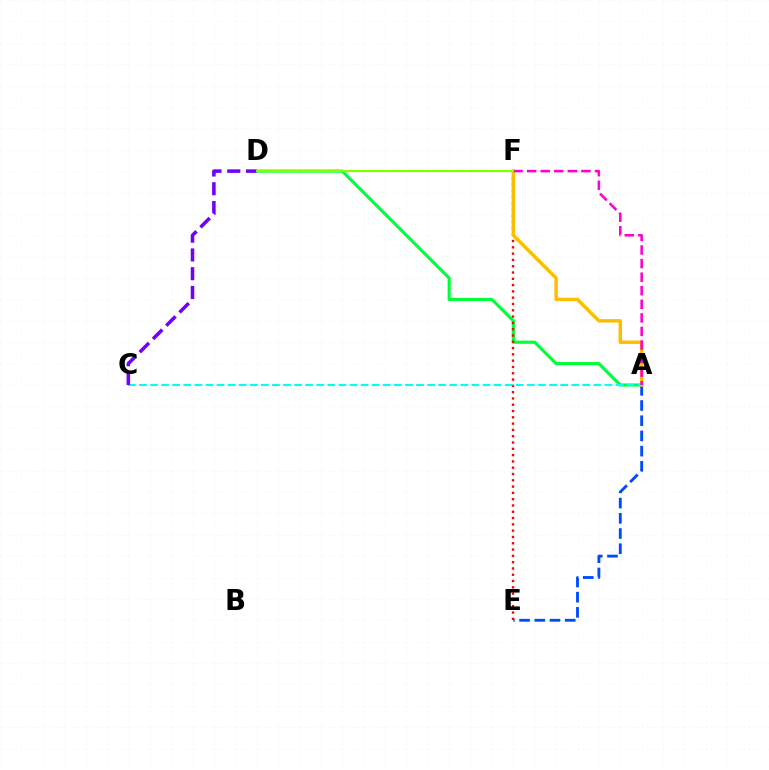{('A', 'D'): [{'color': '#00ff39', 'line_style': 'solid', 'thickness': 2.26}], ('E', 'F'): [{'color': '#ff0000', 'line_style': 'dotted', 'thickness': 1.71}], ('A', 'E'): [{'color': '#004bff', 'line_style': 'dashed', 'thickness': 2.07}], ('A', 'F'): [{'color': '#ffbd00', 'line_style': 'solid', 'thickness': 2.47}, {'color': '#ff00cf', 'line_style': 'dashed', 'thickness': 1.84}], ('A', 'C'): [{'color': '#00fff6', 'line_style': 'dashed', 'thickness': 1.51}], ('C', 'D'): [{'color': '#7200ff', 'line_style': 'dashed', 'thickness': 2.55}], ('D', 'F'): [{'color': '#84ff00', 'line_style': 'solid', 'thickness': 1.59}]}